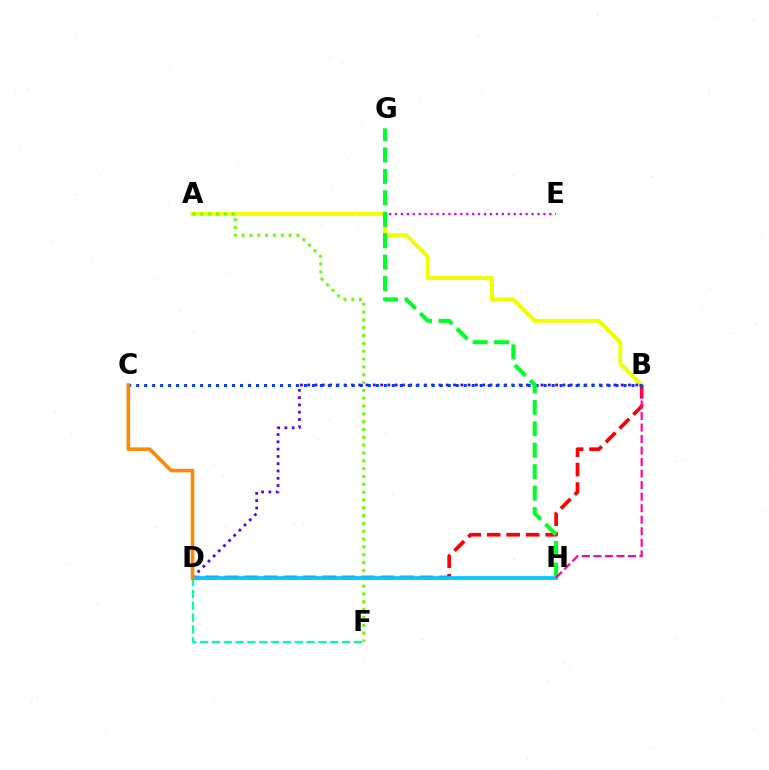{('A', 'E'): [{'color': '#d600ff', 'line_style': 'dotted', 'thickness': 1.61}], ('A', 'B'): [{'color': '#eeff00', 'line_style': 'solid', 'thickness': 2.79}], ('B', 'D'): [{'color': '#4f00ff', 'line_style': 'dotted', 'thickness': 1.98}, {'color': '#ff0000', 'line_style': 'dashed', 'thickness': 2.65}], ('A', 'F'): [{'color': '#66ff00', 'line_style': 'dotted', 'thickness': 2.13}], ('D', 'F'): [{'color': '#00ffaf', 'line_style': 'dashed', 'thickness': 1.61}], ('B', 'C'): [{'color': '#003fff', 'line_style': 'dotted', 'thickness': 2.17}], ('G', 'H'): [{'color': '#00ff27', 'line_style': 'dashed', 'thickness': 2.91}], ('D', 'H'): [{'color': '#00c7ff', 'line_style': 'solid', 'thickness': 2.7}], ('B', 'H'): [{'color': '#ff00a0', 'line_style': 'dashed', 'thickness': 1.57}], ('C', 'D'): [{'color': '#ff8800', 'line_style': 'solid', 'thickness': 2.58}]}